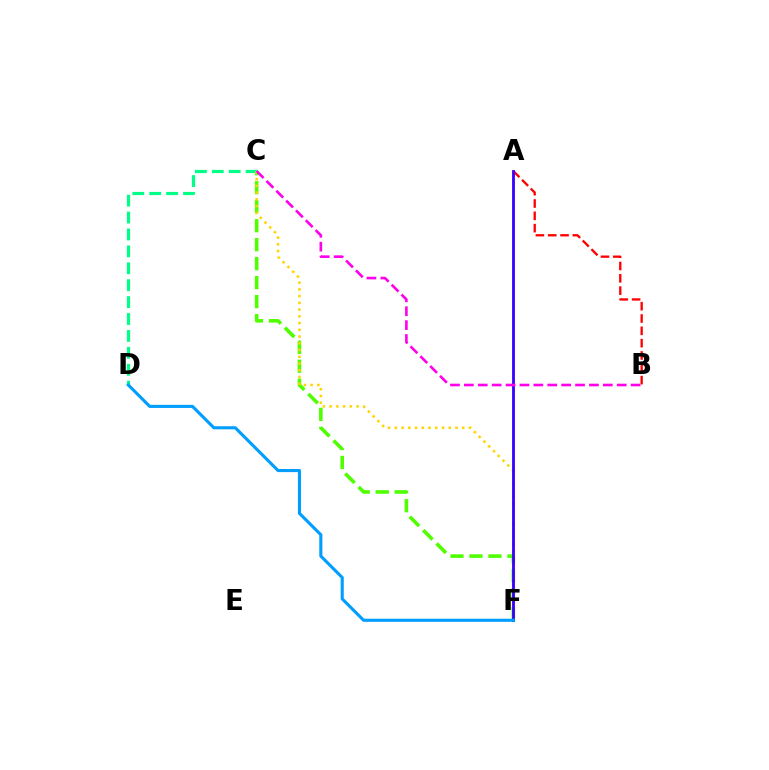{('C', 'F'): [{'color': '#4fff00', 'line_style': 'dashed', 'thickness': 2.58}, {'color': '#ffd500', 'line_style': 'dotted', 'thickness': 1.83}], ('C', 'D'): [{'color': '#00ff86', 'line_style': 'dashed', 'thickness': 2.3}], ('A', 'B'): [{'color': '#ff0000', 'line_style': 'dashed', 'thickness': 1.67}], ('A', 'F'): [{'color': '#3700ff', 'line_style': 'solid', 'thickness': 2.03}], ('D', 'F'): [{'color': '#009eff', 'line_style': 'solid', 'thickness': 2.23}], ('B', 'C'): [{'color': '#ff00ed', 'line_style': 'dashed', 'thickness': 1.89}]}